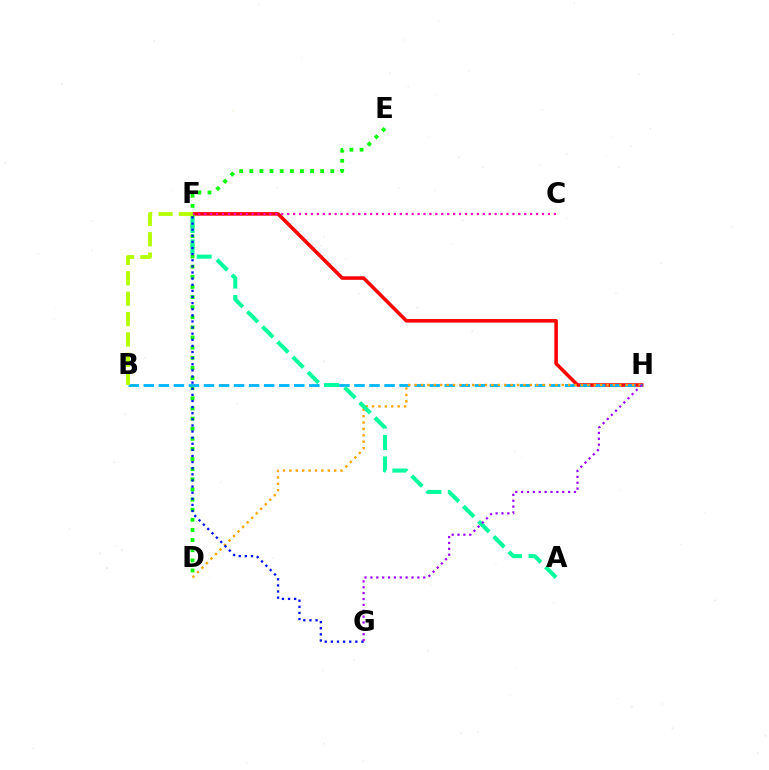{('F', 'H'): [{'color': '#ff0000', 'line_style': 'solid', 'thickness': 2.55}], ('D', 'E'): [{'color': '#08ff00', 'line_style': 'dotted', 'thickness': 2.75}], ('B', 'H'): [{'color': '#00b5ff', 'line_style': 'dashed', 'thickness': 2.04}], ('B', 'F'): [{'color': '#b3ff00', 'line_style': 'dashed', 'thickness': 2.77}], ('D', 'H'): [{'color': '#ffa500', 'line_style': 'dotted', 'thickness': 1.74}], ('A', 'F'): [{'color': '#00ff9d', 'line_style': 'dashed', 'thickness': 2.91}], ('F', 'G'): [{'color': '#0010ff', 'line_style': 'dotted', 'thickness': 1.66}], ('G', 'H'): [{'color': '#9b00ff', 'line_style': 'dotted', 'thickness': 1.59}], ('C', 'F'): [{'color': '#ff00bd', 'line_style': 'dotted', 'thickness': 1.61}]}